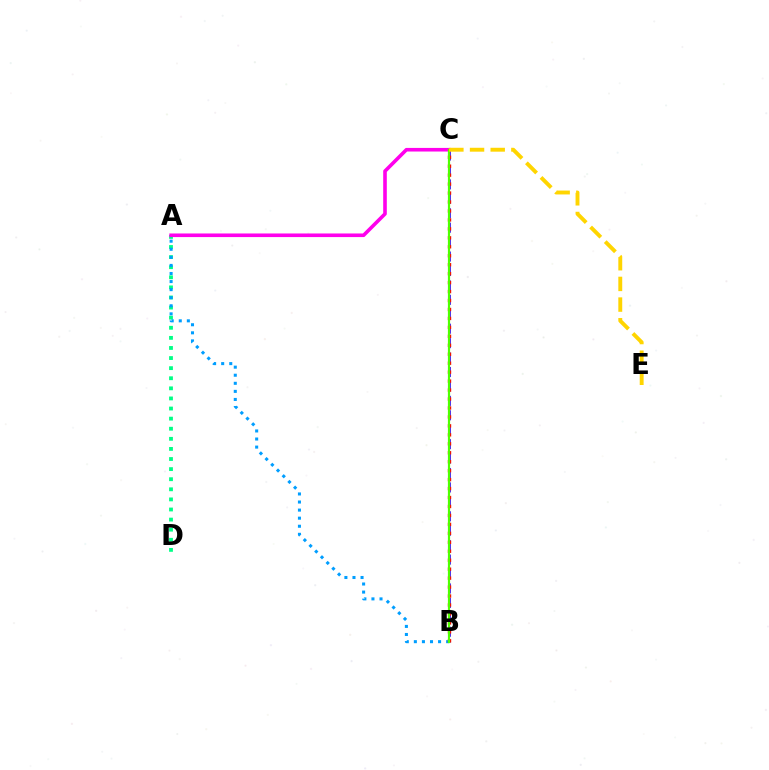{('B', 'C'): [{'color': '#3700ff', 'line_style': 'dashed', 'thickness': 1.96}, {'color': '#ff0000', 'line_style': 'dotted', 'thickness': 2.43}, {'color': '#4fff00', 'line_style': 'solid', 'thickness': 1.59}], ('A', 'D'): [{'color': '#00ff86', 'line_style': 'dotted', 'thickness': 2.74}], ('A', 'B'): [{'color': '#009eff', 'line_style': 'dotted', 'thickness': 2.19}], ('A', 'C'): [{'color': '#ff00ed', 'line_style': 'solid', 'thickness': 2.6}], ('C', 'E'): [{'color': '#ffd500', 'line_style': 'dashed', 'thickness': 2.81}]}